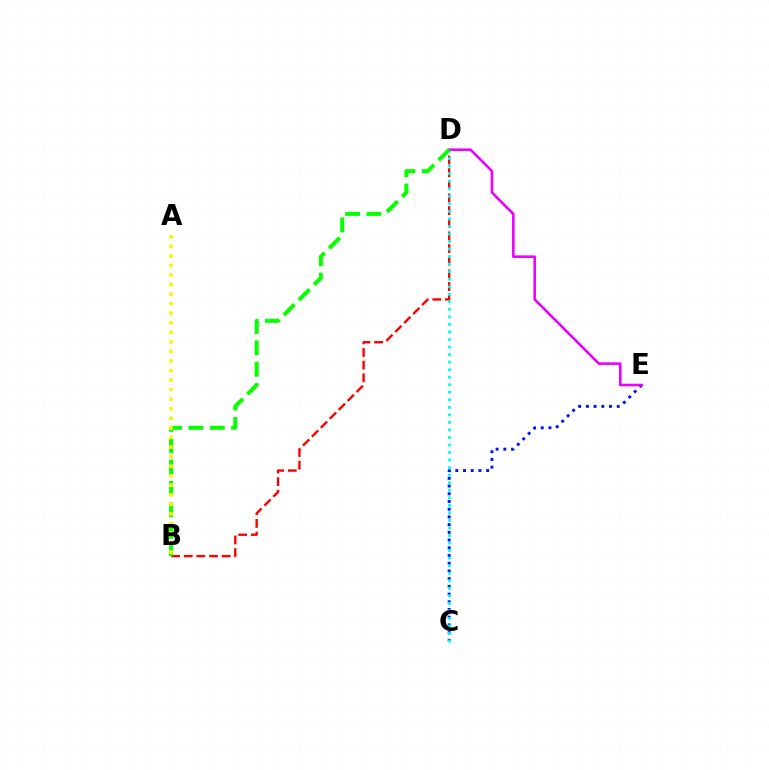{('B', 'D'): [{'color': '#ff0000', 'line_style': 'dashed', 'thickness': 1.72}, {'color': '#08ff00', 'line_style': 'dashed', 'thickness': 2.9}], ('C', 'E'): [{'color': '#0010ff', 'line_style': 'dotted', 'thickness': 2.1}], ('D', 'E'): [{'color': '#ee00ff', 'line_style': 'solid', 'thickness': 1.87}], ('C', 'D'): [{'color': '#00fff6', 'line_style': 'dotted', 'thickness': 2.05}], ('A', 'B'): [{'color': '#fcf500', 'line_style': 'dotted', 'thickness': 2.6}]}